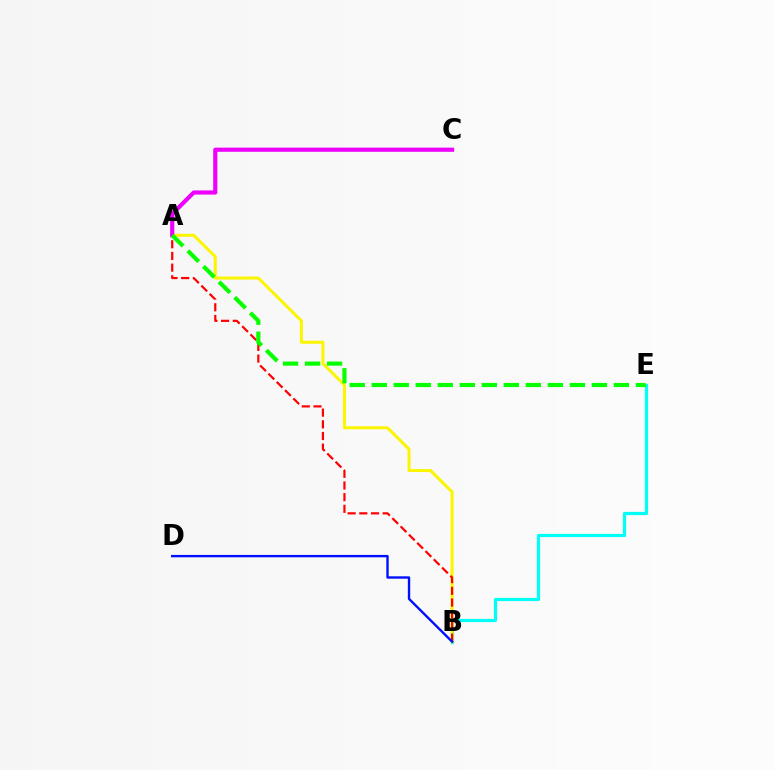{('B', 'E'): [{'color': '#00fff6', 'line_style': 'solid', 'thickness': 2.3}], ('A', 'B'): [{'color': '#fcf500', 'line_style': 'solid', 'thickness': 2.16}, {'color': '#ff0000', 'line_style': 'dashed', 'thickness': 1.59}], ('A', 'C'): [{'color': '#ee00ff', 'line_style': 'solid', 'thickness': 2.99}], ('A', 'E'): [{'color': '#08ff00', 'line_style': 'dashed', 'thickness': 2.99}], ('B', 'D'): [{'color': '#0010ff', 'line_style': 'solid', 'thickness': 1.71}]}